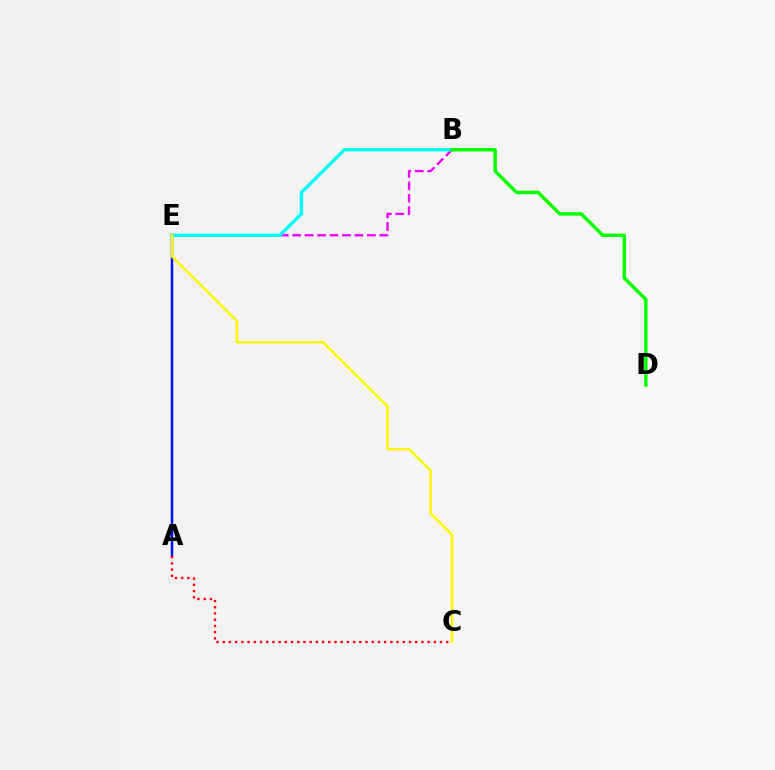{('A', 'E'): [{'color': '#0010ff', 'line_style': 'solid', 'thickness': 1.77}], ('B', 'E'): [{'color': '#ee00ff', 'line_style': 'dashed', 'thickness': 1.69}, {'color': '#00fff6', 'line_style': 'solid', 'thickness': 2.44}], ('C', 'E'): [{'color': '#fcf500', 'line_style': 'solid', 'thickness': 1.79}], ('A', 'C'): [{'color': '#ff0000', 'line_style': 'dotted', 'thickness': 1.69}], ('B', 'D'): [{'color': '#08ff00', 'line_style': 'solid', 'thickness': 2.49}]}